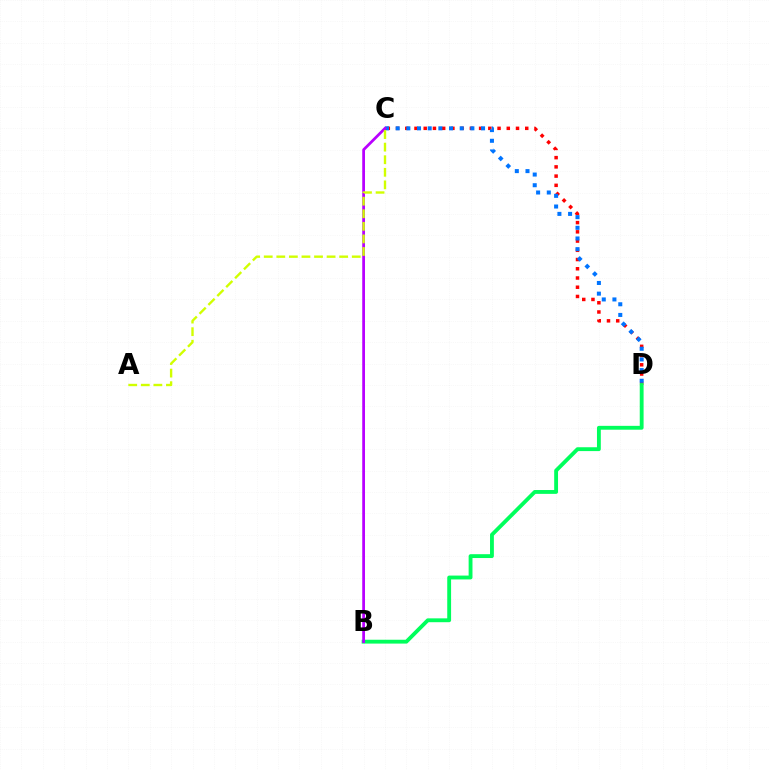{('C', 'D'): [{'color': '#ff0000', 'line_style': 'dotted', 'thickness': 2.51}, {'color': '#0074ff', 'line_style': 'dotted', 'thickness': 2.9}], ('B', 'D'): [{'color': '#00ff5c', 'line_style': 'solid', 'thickness': 2.77}], ('B', 'C'): [{'color': '#b900ff', 'line_style': 'solid', 'thickness': 1.98}], ('A', 'C'): [{'color': '#d1ff00', 'line_style': 'dashed', 'thickness': 1.71}]}